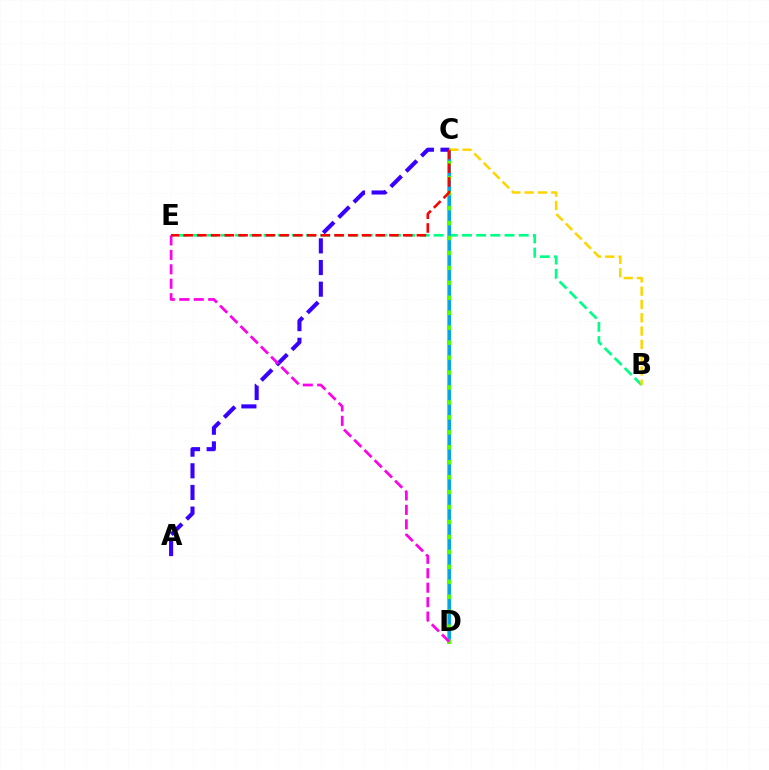{('B', 'E'): [{'color': '#00ff86', 'line_style': 'dashed', 'thickness': 1.93}], ('C', 'D'): [{'color': '#4fff00', 'line_style': 'solid', 'thickness': 2.95}, {'color': '#009eff', 'line_style': 'dashed', 'thickness': 2.03}], ('A', 'C'): [{'color': '#3700ff', 'line_style': 'dashed', 'thickness': 2.94}], ('B', 'C'): [{'color': '#ffd500', 'line_style': 'dashed', 'thickness': 1.81}], ('D', 'E'): [{'color': '#ff00ed', 'line_style': 'dashed', 'thickness': 1.96}], ('C', 'E'): [{'color': '#ff0000', 'line_style': 'dashed', 'thickness': 1.86}]}